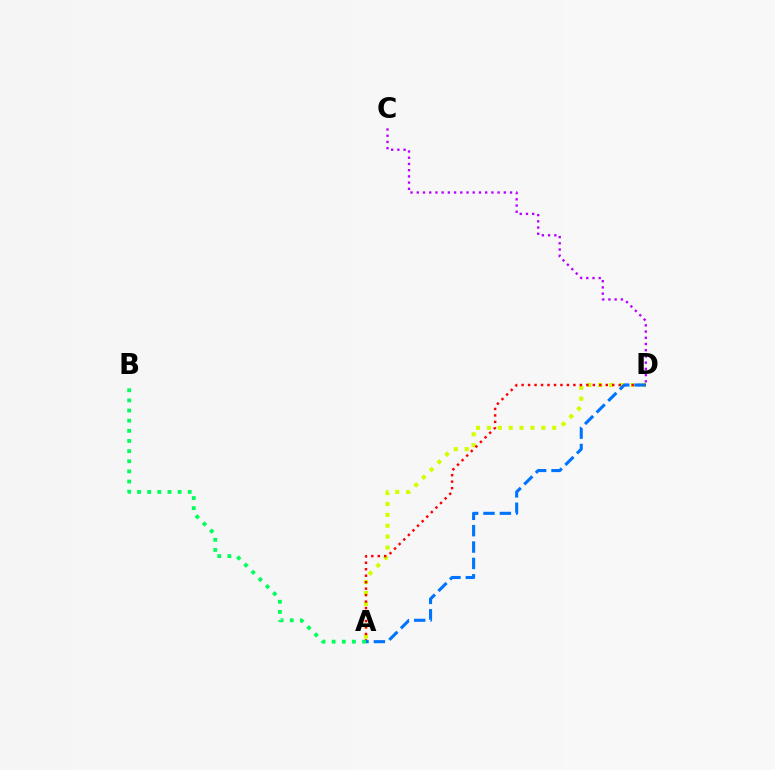{('A', 'D'): [{'color': '#d1ff00', 'line_style': 'dotted', 'thickness': 2.96}, {'color': '#ff0000', 'line_style': 'dotted', 'thickness': 1.76}, {'color': '#0074ff', 'line_style': 'dashed', 'thickness': 2.22}], ('C', 'D'): [{'color': '#b900ff', 'line_style': 'dotted', 'thickness': 1.69}], ('A', 'B'): [{'color': '#00ff5c', 'line_style': 'dotted', 'thickness': 2.75}]}